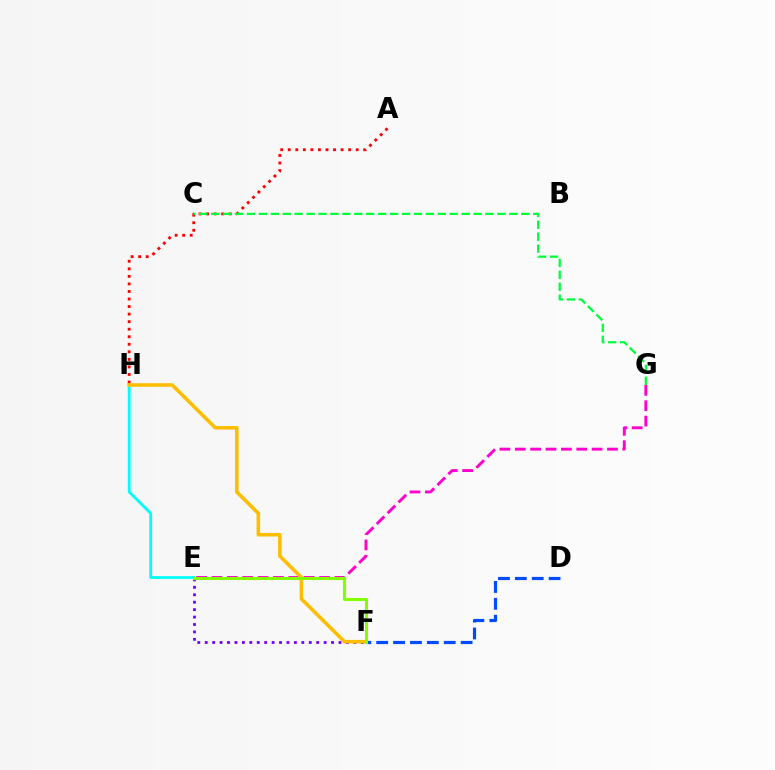{('E', 'H'): [{'color': '#00fff6', 'line_style': 'solid', 'thickness': 2.01}], ('A', 'H'): [{'color': '#ff0000', 'line_style': 'dotted', 'thickness': 2.05}], ('E', 'F'): [{'color': '#7200ff', 'line_style': 'dotted', 'thickness': 2.02}, {'color': '#84ff00', 'line_style': 'solid', 'thickness': 2.21}], ('E', 'G'): [{'color': '#ff00cf', 'line_style': 'dashed', 'thickness': 2.09}], ('C', 'G'): [{'color': '#00ff39', 'line_style': 'dashed', 'thickness': 1.62}], ('F', 'H'): [{'color': '#ffbd00', 'line_style': 'solid', 'thickness': 2.56}], ('D', 'F'): [{'color': '#004bff', 'line_style': 'dashed', 'thickness': 2.29}]}